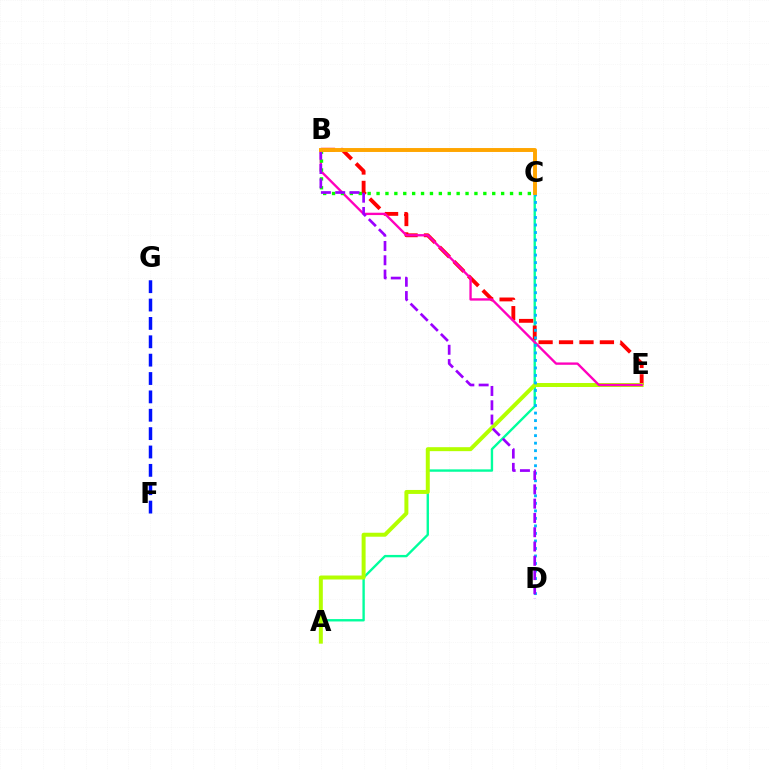{('A', 'C'): [{'color': '#00ff9d', 'line_style': 'solid', 'thickness': 1.71}], ('B', 'E'): [{'color': '#ff0000', 'line_style': 'dashed', 'thickness': 2.78}, {'color': '#ff00bd', 'line_style': 'solid', 'thickness': 1.69}], ('A', 'E'): [{'color': '#b3ff00', 'line_style': 'solid', 'thickness': 2.86}], ('B', 'C'): [{'color': '#08ff00', 'line_style': 'dotted', 'thickness': 2.42}, {'color': '#ffa500', 'line_style': 'solid', 'thickness': 2.82}], ('C', 'D'): [{'color': '#00b5ff', 'line_style': 'dotted', 'thickness': 2.04}], ('F', 'G'): [{'color': '#0010ff', 'line_style': 'dashed', 'thickness': 2.5}], ('B', 'D'): [{'color': '#9b00ff', 'line_style': 'dashed', 'thickness': 1.94}]}